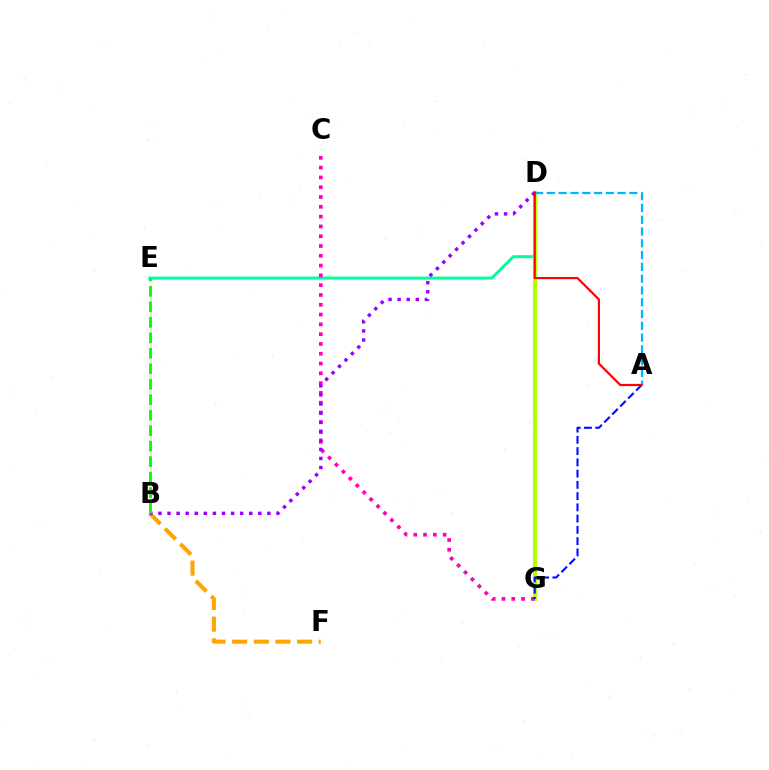{('D', 'E'): [{'color': '#00ff9d', 'line_style': 'solid', 'thickness': 2.15}], ('D', 'G'): [{'color': '#b3ff00', 'line_style': 'solid', 'thickness': 2.92}], ('C', 'G'): [{'color': '#ff00bd', 'line_style': 'dotted', 'thickness': 2.66}], ('B', 'F'): [{'color': '#ffa500', 'line_style': 'dashed', 'thickness': 2.94}], ('B', 'D'): [{'color': '#9b00ff', 'line_style': 'dotted', 'thickness': 2.47}], ('A', 'G'): [{'color': '#0010ff', 'line_style': 'dashed', 'thickness': 1.53}], ('B', 'E'): [{'color': '#08ff00', 'line_style': 'dashed', 'thickness': 2.1}], ('A', 'D'): [{'color': '#00b5ff', 'line_style': 'dashed', 'thickness': 1.6}, {'color': '#ff0000', 'line_style': 'solid', 'thickness': 1.58}]}